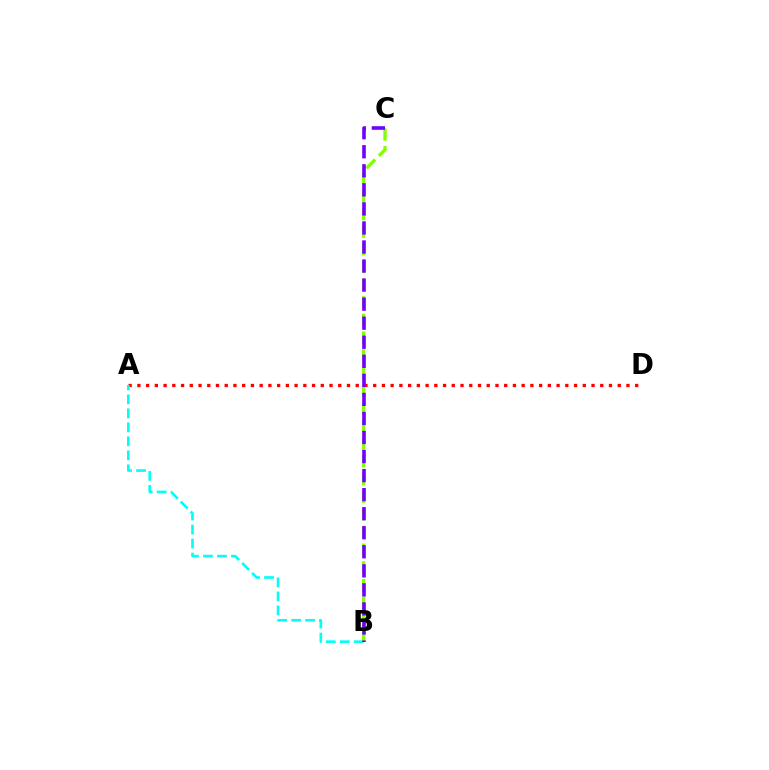{('A', 'D'): [{'color': '#ff0000', 'line_style': 'dotted', 'thickness': 2.37}], ('A', 'B'): [{'color': '#00fff6', 'line_style': 'dashed', 'thickness': 1.9}], ('B', 'C'): [{'color': '#84ff00', 'line_style': 'dashed', 'thickness': 2.4}, {'color': '#7200ff', 'line_style': 'dashed', 'thickness': 2.59}]}